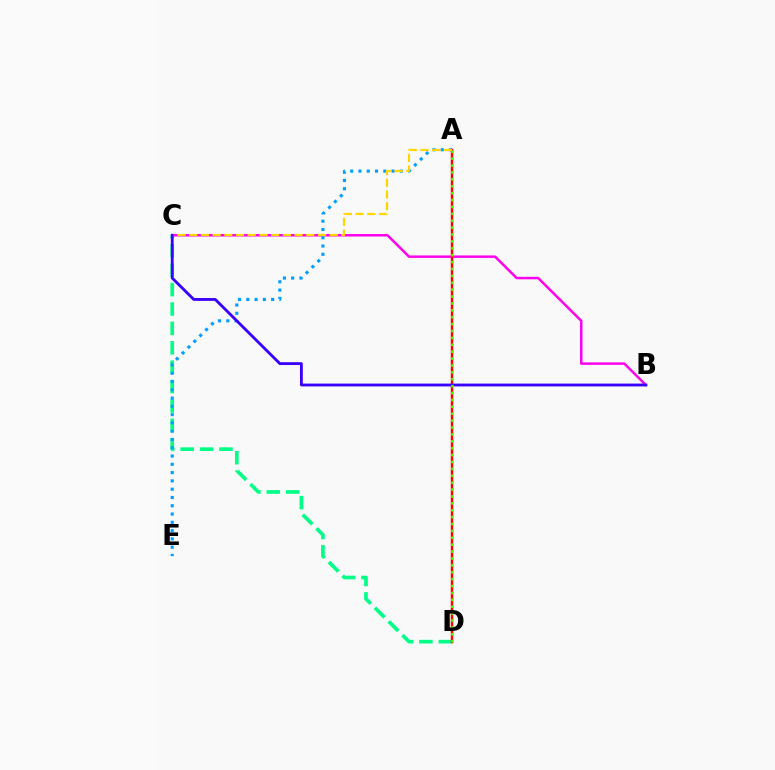{('C', 'D'): [{'color': '#00ff86', 'line_style': 'dashed', 'thickness': 2.63}], ('B', 'C'): [{'color': '#ff00ed', 'line_style': 'solid', 'thickness': 1.78}, {'color': '#3700ff', 'line_style': 'solid', 'thickness': 2.03}], ('A', 'E'): [{'color': '#009eff', 'line_style': 'dotted', 'thickness': 2.25}], ('A', 'D'): [{'color': '#ff0000', 'line_style': 'solid', 'thickness': 1.76}, {'color': '#4fff00', 'line_style': 'dotted', 'thickness': 1.87}], ('A', 'C'): [{'color': '#ffd500', 'line_style': 'dashed', 'thickness': 1.59}]}